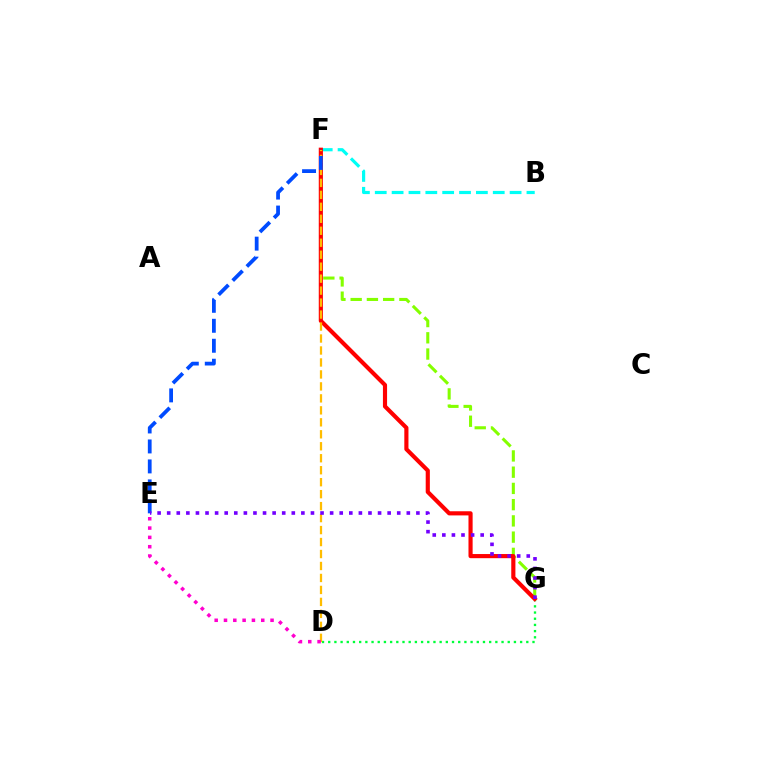{('F', 'G'): [{'color': '#84ff00', 'line_style': 'dashed', 'thickness': 2.21}, {'color': '#ff0000', 'line_style': 'solid', 'thickness': 2.98}], ('D', 'G'): [{'color': '#00ff39', 'line_style': 'dotted', 'thickness': 1.68}], ('B', 'F'): [{'color': '#00fff6', 'line_style': 'dashed', 'thickness': 2.29}], ('D', 'F'): [{'color': '#ffbd00', 'line_style': 'dashed', 'thickness': 1.63}], ('E', 'F'): [{'color': '#004bff', 'line_style': 'dashed', 'thickness': 2.71}], ('E', 'G'): [{'color': '#7200ff', 'line_style': 'dotted', 'thickness': 2.6}], ('D', 'E'): [{'color': '#ff00cf', 'line_style': 'dotted', 'thickness': 2.53}]}